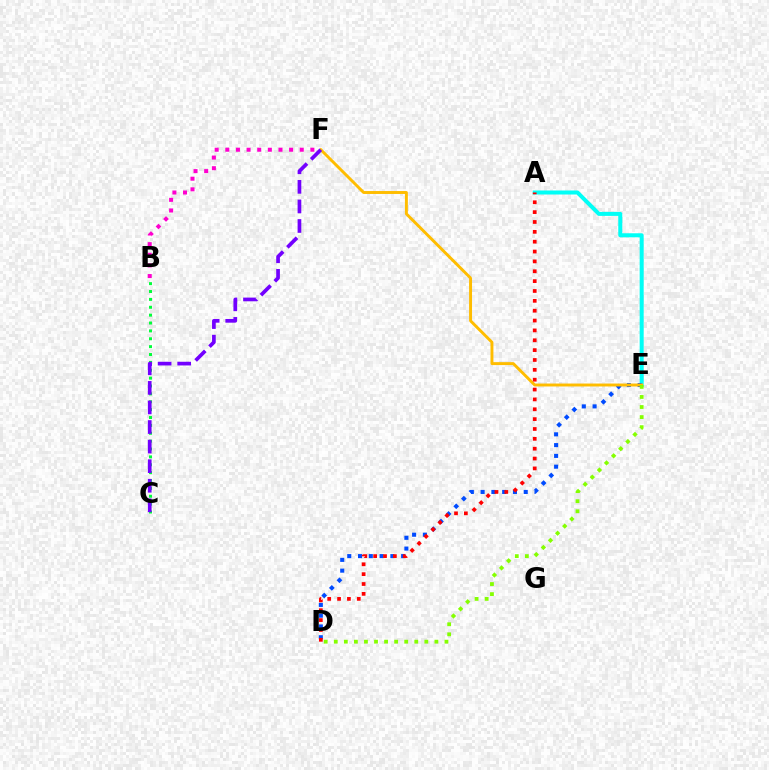{('B', 'C'): [{'color': '#00ff39', 'line_style': 'dotted', 'thickness': 2.14}], ('A', 'E'): [{'color': '#00fff6', 'line_style': 'solid', 'thickness': 2.89}], ('D', 'E'): [{'color': '#004bff', 'line_style': 'dotted', 'thickness': 2.93}, {'color': '#84ff00', 'line_style': 'dotted', 'thickness': 2.73}], ('E', 'F'): [{'color': '#ffbd00', 'line_style': 'solid', 'thickness': 2.11}], ('A', 'D'): [{'color': '#ff0000', 'line_style': 'dotted', 'thickness': 2.68}], ('C', 'F'): [{'color': '#7200ff', 'line_style': 'dashed', 'thickness': 2.66}], ('B', 'F'): [{'color': '#ff00cf', 'line_style': 'dotted', 'thickness': 2.89}]}